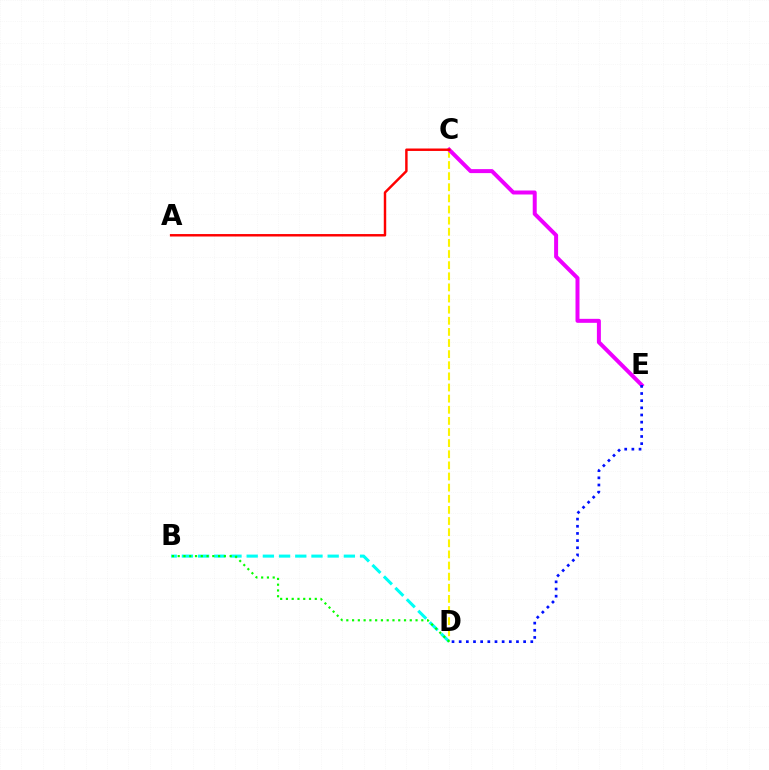{('C', 'D'): [{'color': '#fcf500', 'line_style': 'dashed', 'thickness': 1.51}], ('C', 'E'): [{'color': '#ee00ff', 'line_style': 'solid', 'thickness': 2.87}], ('D', 'E'): [{'color': '#0010ff', 'line_style': 'dotted', 'thickness': 1.95}], ('B', 'D'): [{'color': '#00fff6', 'line_style': 'dashed', 'thickness': 2.2}, {'color': '#08ff00', 'line_style': 'dotted', 'thickness': 1.57}], ('A', 'C'): [{'color': '#ff0000', 'line_style': 'solid', 'thickness': 1.76}]}